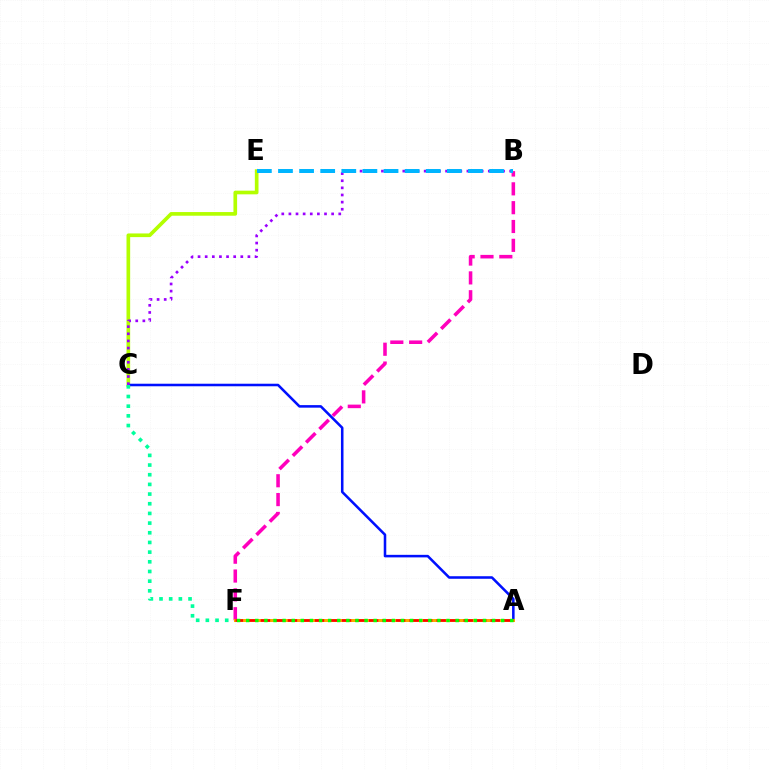{('C', 'E'): [{'color': '#b3ff00', 'line_style': 'solid', 'thickness': 2.64}], ('A', 'C'): [{'color': '#0010ff', 'line_style': 'solid', 'thickness': 1.83}], ('C', 'F'): [{'color': '#00ff9d', 'line_style': 'dotted', 'thickness': 2.63}], ('B', 'F'): [{'color': '#ff00bd', 'line_style': 'dashed', 'thickness': 2.56}], ('B', 'C'): [{'color': '#9b00ff', 'line_style': 'dotted', 'thickness': 1.94}], ('B', 'E'): [{'color': '#00b5ff', 'line_style': 'dashed', 'thickness': 2.87}], ('A', 'F'): [{'color': '#ffa500', 'line_style': 'solid', 'thickness': 2.16}, {'color': '#ff0000', 'line_style': 'dashed', 'thickness': 1.84}, {'color': '#08ff00', 'line_style': 'dotted', 'thickness': 2.47}]}